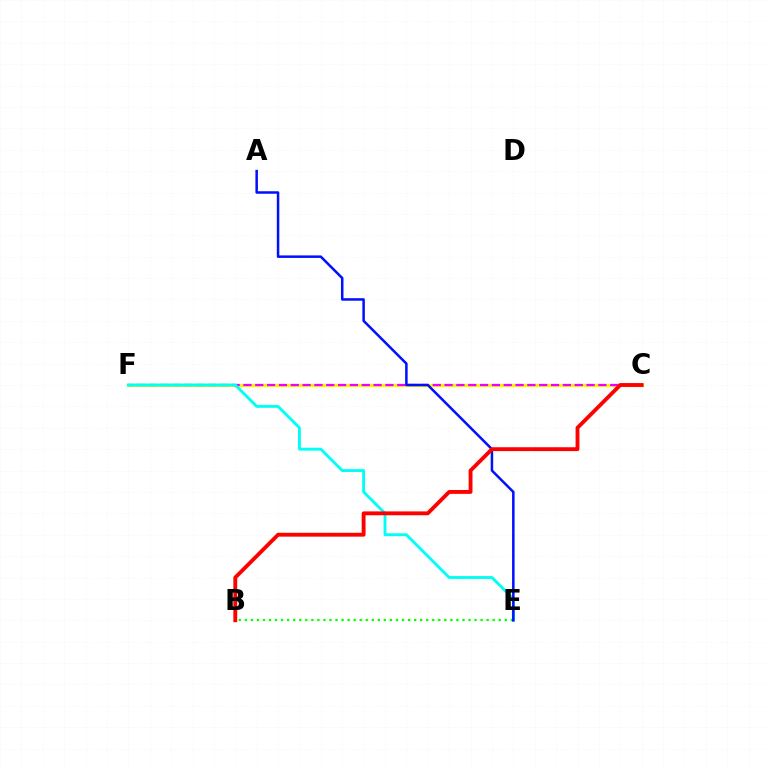{('C', 'F'): [{'color': '#fcf500', 'line_style': 'solid', 'thickness': 2.29}, {'color': '#ee00ff', 'line_style': 'dashed', 'thickness': 1.61}], ('E', 'F'): [{'color': '#00fff6', 'line_style': 'solid', 'thickness': 2.08}], ('B', 'E'): [{'color': '#08ff00', 'line_style': 'dotted', 'thickness': 1.64}], ('A', 'E'): [{'color': '#0010ff', 'line_style': 'solid', 'thickness': 1.81}], ('B', 'C'): [{'color': '#ff0000', 'line_style': 'solid', 'thickness': 2.78}]}